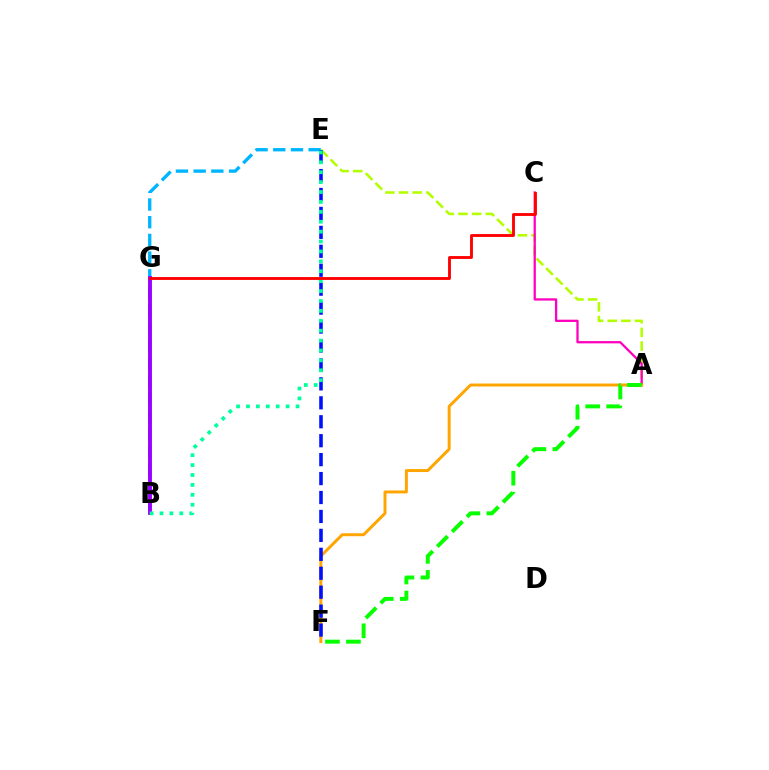{('A', 'E'): [{'color': '#b3ff00', 'line_style': 'dashed', 'thickness': 1.86}], ('A', 'C'): [{'color': '#ff00bd', 'line_style': 'solid', 'thickness': 1.64}], ('B', 'E'): [{'color': '#00b5ff', 'line_style': 'dashed', 'thickness': 2.4}, {'color': '#00ff9d', 'line_style': 'dotted', 'thickness': 2.69}], ('A', 'F'): [{'color': '#ffa500', 'line_style': 'solid', 'thickness': 2.13}, {'color': '#08ff00', 'line_style': 'dashed', 'thickness': 2.86}], ('B', 'G'): [{'color': '#9b00ff', 'line_style': 'solid', 'thickness': 2.78}], ('E', 'F'): [{'color': '#0010ff', 'line_style': 'dashed', 'thickness': 2.57}], ('C', 'G'): [{'color': '#ff0000', 'line_style': 'solid', 'thickness': 2.06}]}